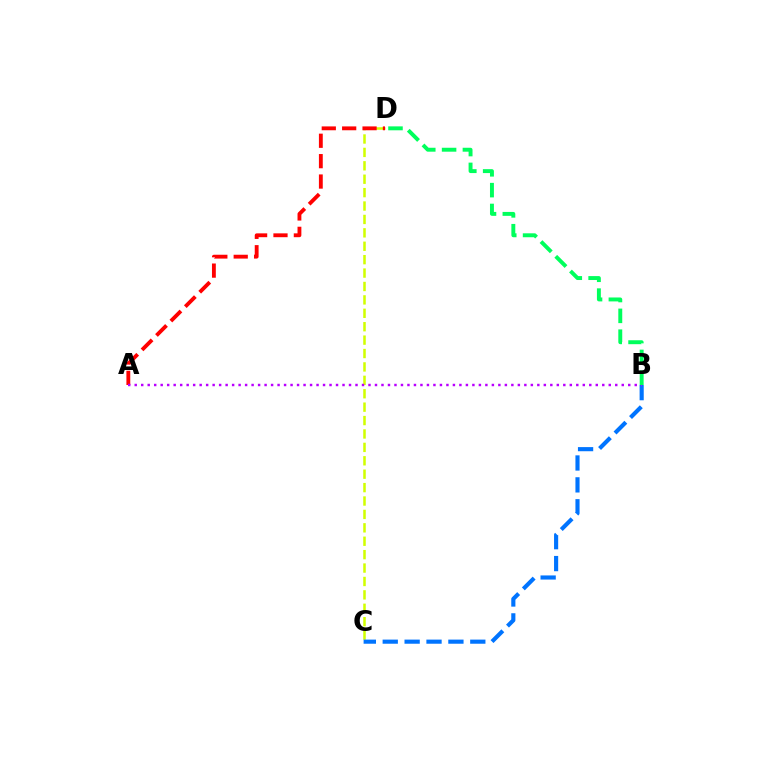{('C', 'D'): [{'color': '#d1ff00', 'line_style': 'dashed', 'thickness': 1.82}], ('B', 'C'): [{'color': '#0074ff', 'line_style': 'dashed', 'thickness': 2.97}], ('A', 'D'): [{'color': '#ff0000', 'line_style': 'dashed', 'thickness': 2.77}], ('A', 'B'): [{'color': '#b900ff', 'line_style': 'dotted', 'thickness': 1.76}], ('B', 'D'): [{'color': '#00ff5c', 'line_style': 'dashed', 'thickness': 2.83}]}